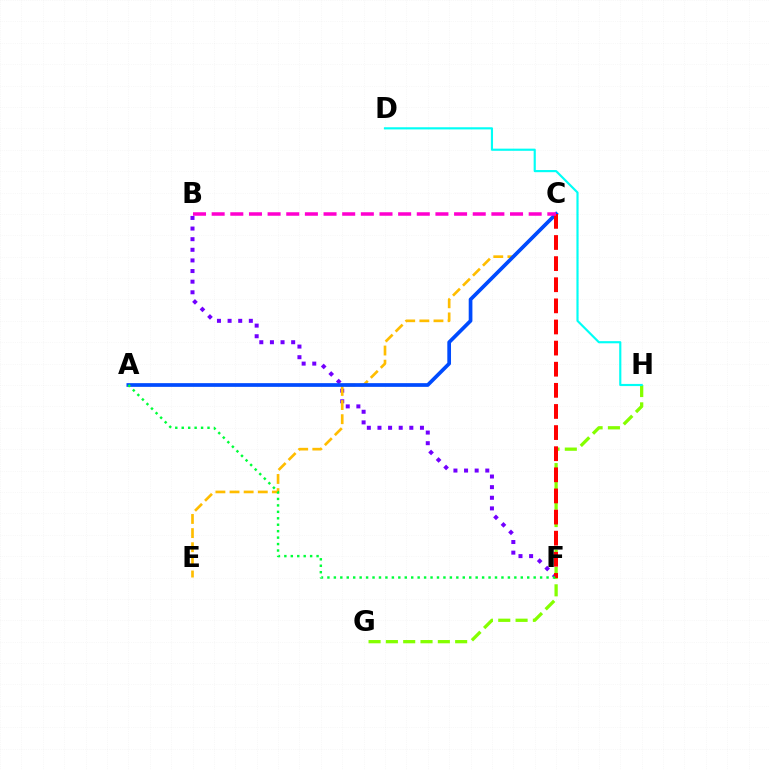{('B', 'F'): [{'color': '#7200ff', 'line_style': 'dotted', 'thickness': 2.89}], ('C', 'E'): [{'color': '#ffbd00', 'line_style': 'dashed', 'thickness': 1.92}], ('G', 'H'): [{'color': '#84ff00', 'line_style': 'dashed', 'thickness': 2.35}], ('A', 'C'): [{'color': '#004bff', 'line_style': 'solid', 'thickness': 2.67}], ('C', 'F'): [{'color': '#ff0000', 'line_style': 'dashed', 'thickness': 2.87}], ('B', 'C'): [{'color': '#ff00cf', 'line_style': 'dashed', 'thickness': 2.53}], ('A', 'F'): [{'color': '#00ff39', 'line_style': 'dotted', 'thickness': 1.75}], ('D', 'H'): [{'color': '#00fff6', 'line_style': 'solid', 'thickness': 1.55}]}